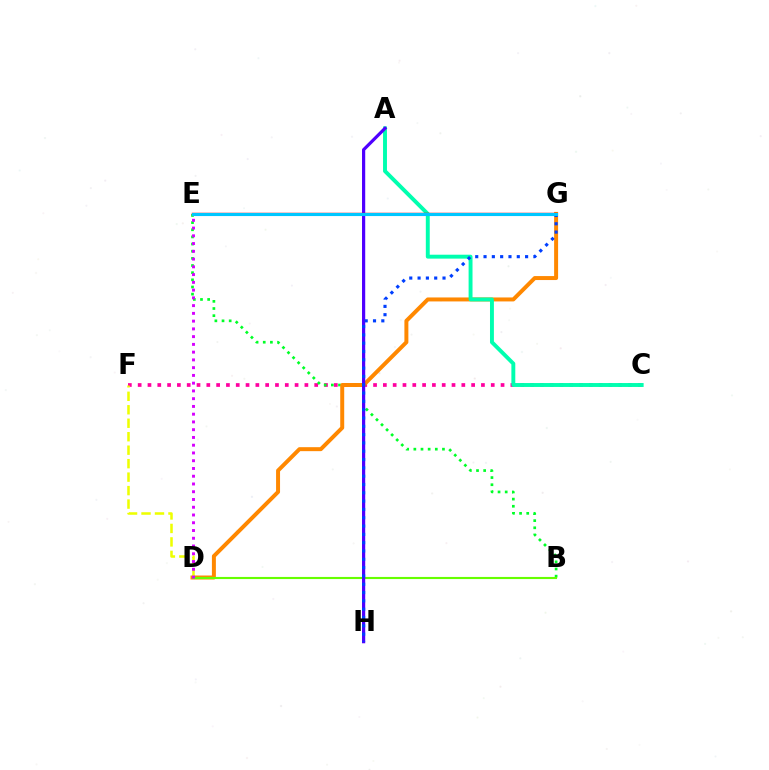{('C', 'F'): [{'color': '#ff00a0', 'line_style': 'dotted', 'thickness': 2.66}], ('B', 'E'): [{'color': '#00ff27', 'line_style': 'dotted', 'thickness': 1.94}], ('D', 'G'): [{'color': '#ff8800', 'line_style': 'solid', 'thickness': 2.86}], ('A', 'C'): [{'color': '#00ffaf', 'line_style': 'solid', 'thickness': 2.82}], ('D', 'F'): [{'color': '#eeff00', 'line_style': 'dashed', 'thickness': 1.83}], ('B', 'D'): [{'color': '#66ff00', 'line_style': 'solid', 'thickness': 1.53}], ('A', 'H'): [{'color': '#4f00ff', 'line_style': 'solid', 'thickness': 2.3}], ('D', 'E'): [{'color': '#d600ff', 'line_style': 'dotted', 'thickness': 2.11}], ('E', 'G'): [{'color': '#ff0000', 'line_style': 'solid', 'thickness': 1.75}, {'color': '#00c7ff', 'line_style': 'solid', 'thickness': 2.24}], ('G', 'H'): [{'color': '#003fff', 'line_style': 'dotted', 'thickness': 2.26}]}